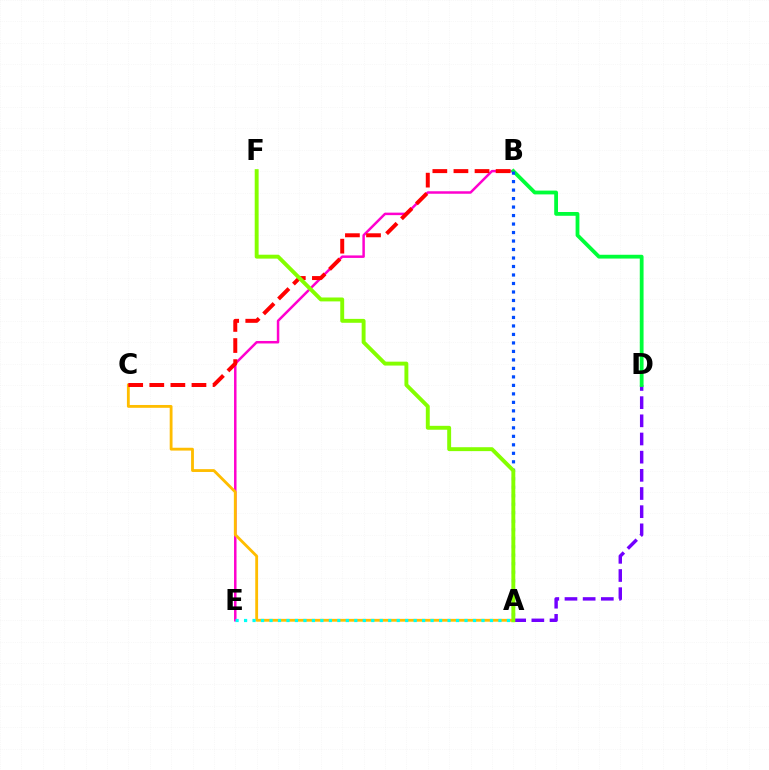{('B', 'E'): [{'color': '#ff00cf', 'line_style': 'solid', 'thickness': 1.8}], ('A', 'C'): [{'color': '#ffbd00', 'line_style': 'solid', 'thickness': 2.04}], ('A', 'E'): [{'color': '#00fff6', 'line_style': 'dotted', 'thickness': 2.3}], ('B', 'C'): [{'color': '#ff0000', 'line_style': 'dashed', 'thickness': 2.86}], ('A', 'D'): [{'color': '#7200ff', 'line_style': 'dashed', 'thickness': 2.47}], ('B', 'D'): [{'color': '#00ff39', 'line_style': 'solid', 'thickness': 2.73}], ('A', 'B'): [{'color': '#004bff', 'line_style': 'dotted', 'thickness': 2.31}], ('A', 'F'): [{'color': '#84ff00', 'line_style': 'solid', 'thickness': 2.81}]}